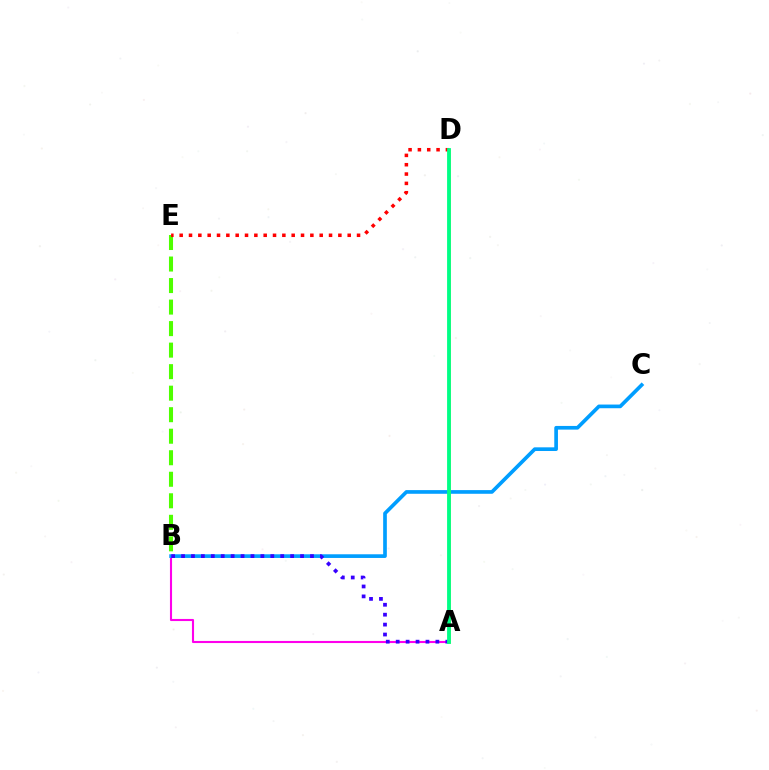{('A', 'B'): [{'color': '#ff00ed', 'line_style': 'solid', 'thickness': 1.51}, {'color': '#3700ff', 'line_style': 'dotted', 'thickness': 2.7}], ('B', 'C'): [{'color': '#009eff', 'line_style': 'solid', 'thickness': 2.65}], ('A', 'D'): [{'color': '#ffd500', 'line_style': 'solid', 'thickness': 1.82}, {'color': '#00ff86', 'line_style': 'solid', 'thickness': 2.75}], ('B', 'E'): [{'color': '#4fff00', 'line_style': 'dashed', 'thickness': 2.92}], ('D', 'E'): [{'color': '#ff0000', 'line_style': 'dotted', 'thickness': 2.54}]}